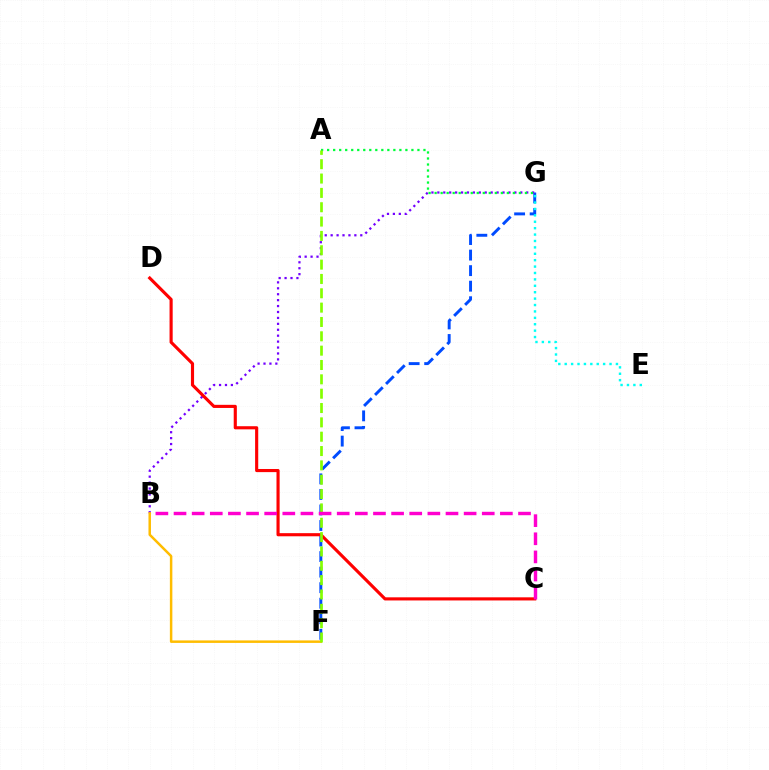{('F', 'G'): [{'color': '#004bff', 'line_style': 'dashed', 'thickness': 2.11}], ('E', 'G'): [{'color': '#00fff6', 'line_style': 'dotted', 'thickness': 1.74}], ('B', 'G'): [{'color': '#7200ff', 'line_style': 'dotted', 'thickness': 1.61}], ('A', 'G'): [{'color': '#00ff39', 'line_style': 'dotted', 'thickness': 1.64}], ('C', 'D'): [{'color': '#ff0000', 'line_style': 'solid', 'thickness': 2.25}], ('B', 'F'): [{'color': '#ffbd00', 'line_style': 'solid', 'thickness': 1.79}], ('A', 'F'): [{'color': '#84ff00', 'line_style': 'dashed', 'thickness': 1.95}], ('B', 'C'): [{'color': '#ff00cf', 'line_style': 'dashed', 'thickness': 2.46}]}